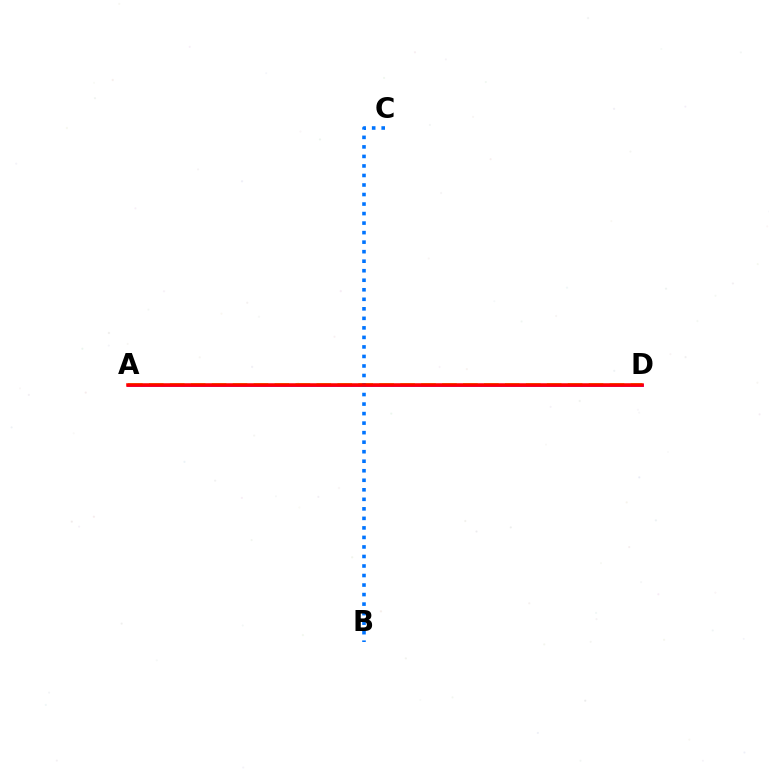{('A', 'D'): [{'color': '#d1ff00', 'line_style': 'dashed', 'thickness': 2.84}, {'color': '#00ff5c', 'line_style': 'dotted', 'thickness': 1.83}, {'color': '#b900ff', 'line_style': 'solid', 'thickness': 2.1}, {'color': '#ff0000', 'line_style': 'solid', 'thickness': 2.55}], ('B', 'C'): [{'color': '#0074ff', 'line_style': 'dotted', 'thickness': 2.59}]}